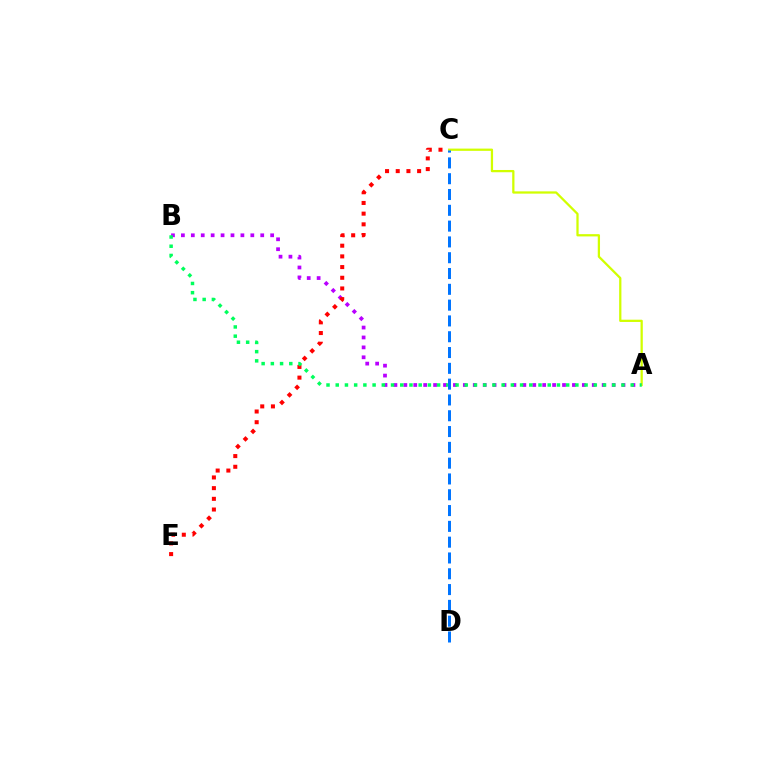{('A', 'C'): [{'color': '#d1ff00', 'line_style': 'solid', 'thickness': 1.63}], ('A', 'B'): [{'color': '#b900ff', 'line_style': 'dotted', 'thickness': 2.69}, {'color': '#00ff5c', 'line_style': 'dotted', 'thickness': 2.5}], ('C', 'E'): [{'color': '#ff0000', 'line_style': 'dotted', 'thickness': 2.9}], ('C', 'D'): [{'color': '#0074ff', 'line_style': 'dashed', 'thickness': 2.15}]}